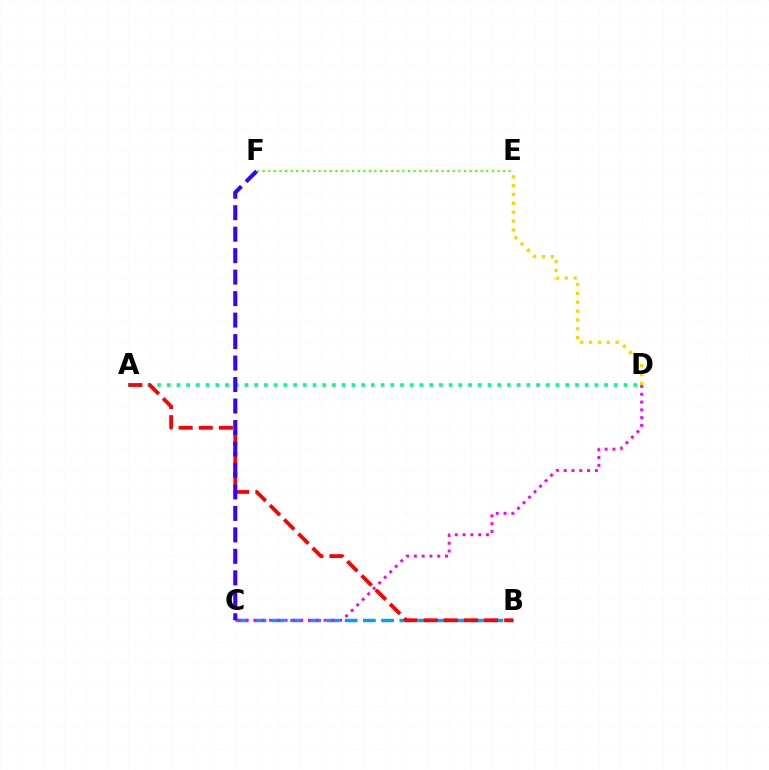{('A', 'D'): [{'color': '#00ff86', 'line_style': 'dotted', 'thickness': 2.64}], ('B', 'C'): [{'color': '#009eff', 'line_style': 'dashed', 'thickness': 2.47}], ('D', 'E'): [{'color': '#ffd500', 'line_style': 'dotted', 'thickness': 2.4}], ('A', 'B'): [{'color': '#ff0000', 'line_style': 'dashed', 'thickness': 2.73}], ('C', 'F'): [{'color': '#3700ff', 'line_style': 'dashed', 'thickness': 2.92}], ('E', 'F'): [{'color': '#4fff00', 'line_style': 'dotted', 'thickness': 1.52}], ('C', 'D'): [{'color': '#ff00ed', 'line_style': 'dotted', 'thickness': 2.12}]}